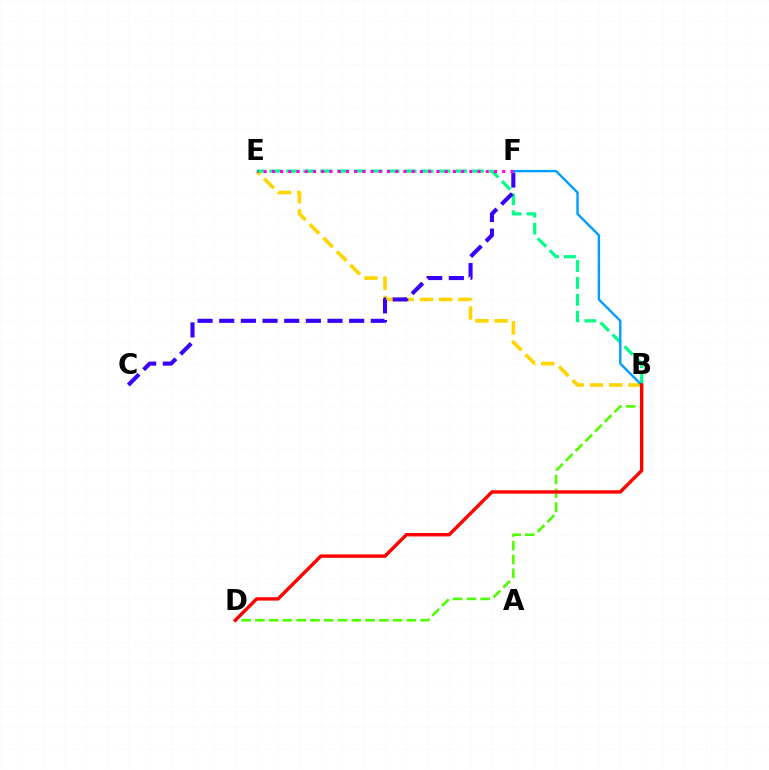{('B', 'E'): [{'color': '#ffd500', 'line_style': 'dashed', 'thickness': 2.61}, {'color': '#00ff86', 'line_style': 'dashed', 'thickness': 2.3}], ('C', 'F'): [{'color': '#3700ff', 'line_style': 'dashed', 'thickness': 2.94}], ('B', 'D'): [{'color': '#4fff00', 'line_style': 'dashed', 'thickness': 1.87}, {'color': '#ff0000', 'line_style': 'solid', 'thickness': 2.45}], ('B', 'F'): [{'color': '#009eff', 'line_style': 'solid', 'thickness': 1.73}], ('E', 'F'): [{'color': '#ff00ed', 'line_style': 'dotted', 'thickness': 2.24}]}